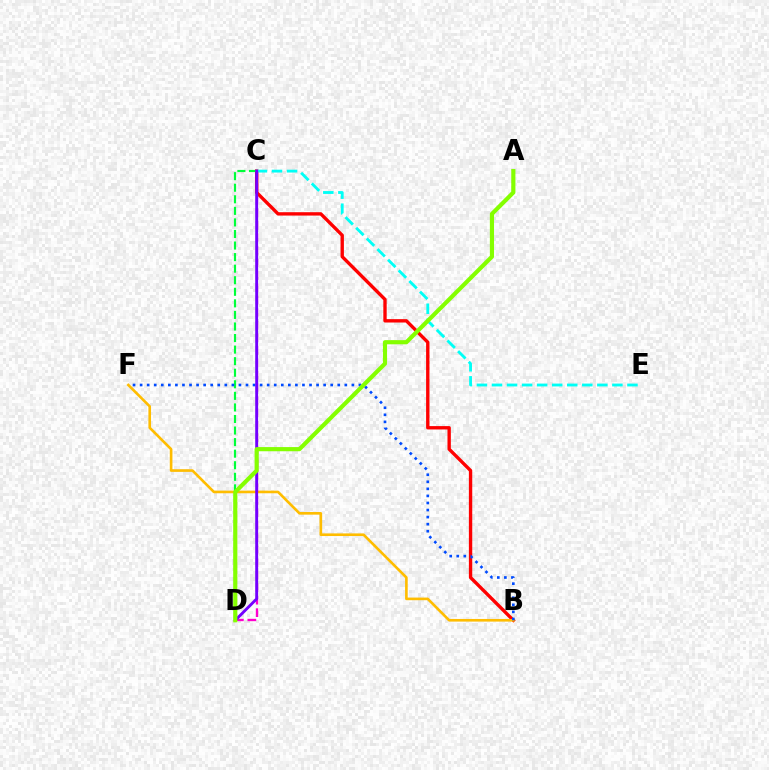{('B', 'C'): [{'color': '#ff0000', 'line_style': 'solid', 'thickness': 2.42}], ('C', 'E'): [{'color': '#00fff6', 'line_style': 'dashed', 'thickness': 2.04}], ('B', 'F'): [{'color': '#ffbd00', 'line_style': 'solid', 'thickness': 1.9}, {'color': '#004bff', 'line_style': 'dotted', 'thickness': 1.92}], ('C', 'D'): [{'color': '#ff00cf', 'line_style': 'dashed', 'thickness': 1.7}, {'color': '#00ff39', 'line_style': 'dashed', 'thickness': 1.57}, {'color': '#7200ff', 'line_style': 'solid', 'thickness': 2.07}], ('A', 'D'): [{'color': '#84ff00', 'line_style': 'solid', 'thickness': 3.0}]}